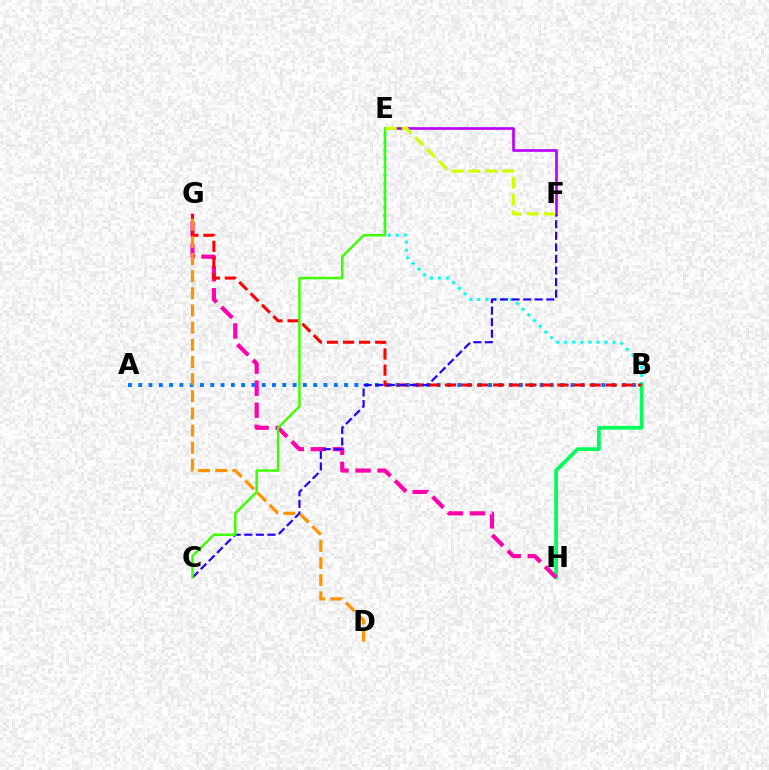{('B', 'E'): [{'color': '#00fff6', 'line_style': 'dotted', 'thickness': 2.19}], ('B', 'H'): [{'color': '#00ff5c', 'line_style': 'solid', 'thickness': 2.71}], ('G', 'H'): [{'color': '#ff00ac', 'line_style': 'dashed', 'thickness': 2.99}], ('E', 'F'): [{'color': '#b900ff', 'line_style': 'solid', 'thickness': 1.92}, {'color': '#d1ff00', 'line_style': 'dashed', 'thickness': 2.29}], ('A', 'B'): [{'color': '#0074ff', 'line_style': 'dotted', 'thickness': 2.8}], ('B', 'G'): [{'color': '#ff0000', 'line_style': 'dashed', 'thickness': 2.18}], ('C', 'F'): [{'color': '#2500ff', 'line_style': 'dashed', 'thickness': 1.57}], ('C', 'E'): [{'color': '#3dff00', 'line_style': 'solid', 'thickness': 1.76}], ('D', 'G'): [{'color': '#ff9400', 'line_style': 'dashed', 'thickness': 2.33}]}